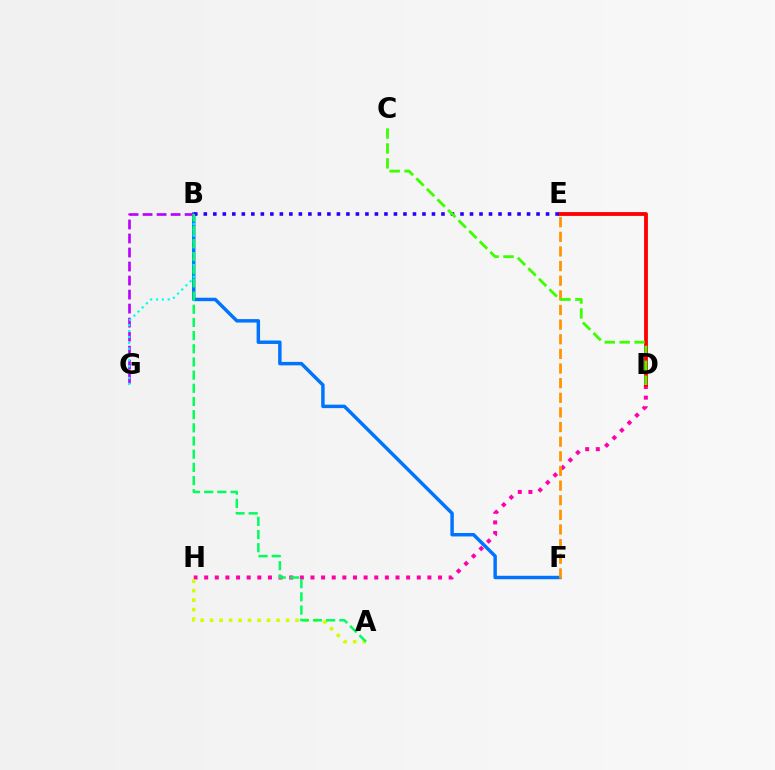{('B', 'F'): [{'color': '#0074ff', 'line_style': 'solid', 'thickness': 2.49}], ('D', 'H'): [{'color': '#ff00ac', 'line_style': 'dotted', 'thickness': 2.89}], ('A', 'H'): [{'color': '#d1ff00', 'line_style': 'dotted', 'thickness': 2.58}], ('B', 'G'): [{'color': '#b900ff', 'line_style': 'dashed', 'thickness': 1.9}, {'color': '#00fff6', 'line_style': 'dotted', 'thickness': 1.59}], ('D', 'E'): [{'color': '#ff0000', 'line_style': 'solid', 'thickness': 2.76}], ('B', 'E'): [{'color': '#2500ff', 'line_style': 'dotted', 'thickness': 2.58}], ('A', 'B'): [{'color': '#00ff5c', 'line_style': 'dashed', 'thickness': 1.79}], ('E', 'F'): [{'color': '#ff9400', 'line_style': 'dashed', 'thickness': 1.99}], ('C', 'D'): [{'color': '#3dff00', 'line_style': 'dashed', 'thickness': 2.03}]}